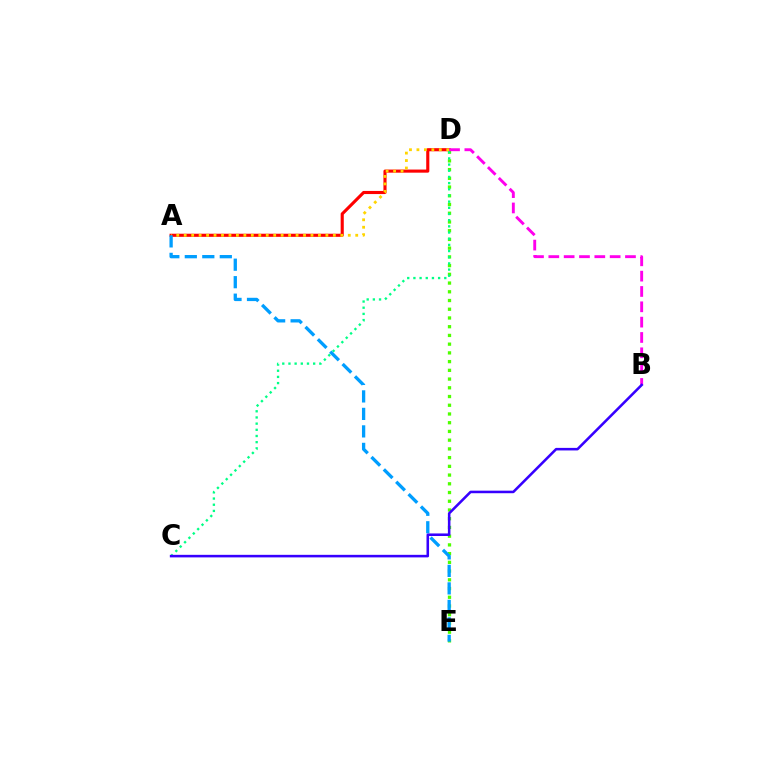{('D', 'E'): [{'color': '#4fff00', 'line_style': 'dotted', 'thickness': 2.37}], ('A', 'D'): [{'color': '#ff0000', 'line_style': 'solid', 'thickness': 2.24}, {'color': '#ffd500', 'line_style': 'dotted', 'thickness': 2.03}], ('C', 'D'): [{'color': '#00ff86', 'line_style': 'dotted', 'thickness': 1.68}], ('B', 'D'): [{'color': '#ff00ed', 'line_style': 'dashed', 'thickness': 2.08}], ('A', 'E'): [{'color': '#009eff', 'line_style': 'dashed', 'thickness': 2.38}], ('B', 'C'): [{'color': '#3700ff', 'line_style': 'solid', 'thickness': 1.84}]}